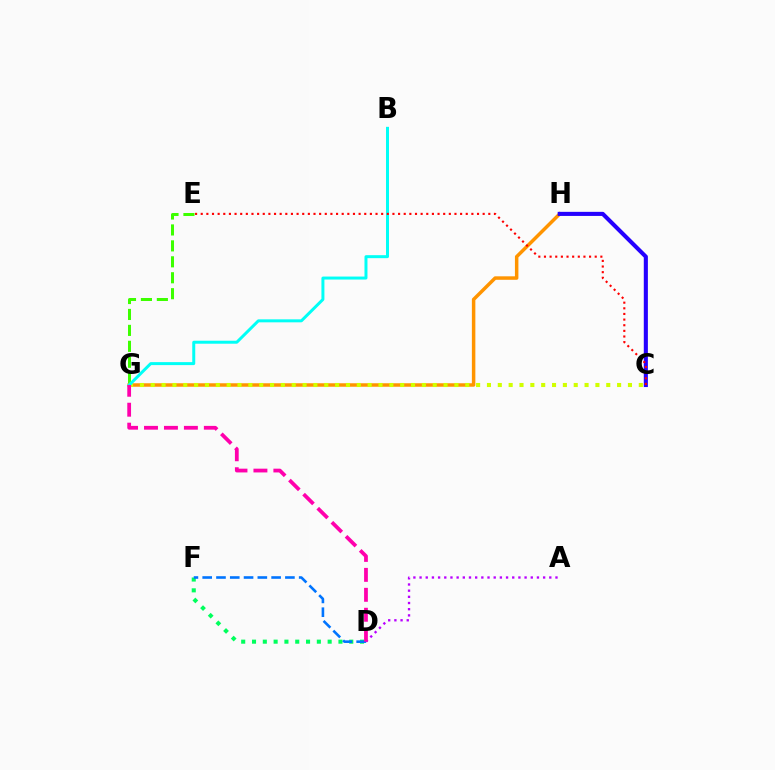{('A', 'D'): [{'color': '#b900ff', 'line_style': 'dotted', 'thickness': 1.68}], ('E', 'G'): [{'color': '#3dff00', 'line_style': 'dashed', 'thickness': 2.17}], ('G', 'H'): [{'color': '#ff9400', 'line_style': 'solid', 'thickness': 2.51}], ('D', 'F'): [{'color': '#00ff5c', 'line_style': 'dotted', 'thickness': 2.94}, {'color': '#0074ff', 'line_style': 'dashed', 'thickness': 1.87}], ('C', 'G'): [{'color': '#d1ff00', 'line_style': 'dotted', 'thickness': 2.95}], ('C', 'H'): [{'color': '#2500ff', 'line_style': 'solid', 'thickness': 2.94}], ('B', 'G'): [{'color': '#00fff6', 'line_style': 'solid', 'thickness': 2.15}], ('D', 'G'): [{'color': '#ff00ac', 'line_style': 'dashed', 'thickness': 2.71}], ('C', 'E'): [{'color': '#ff0000', 'line_style': 'dotted', 'thickness': 1.53}]}